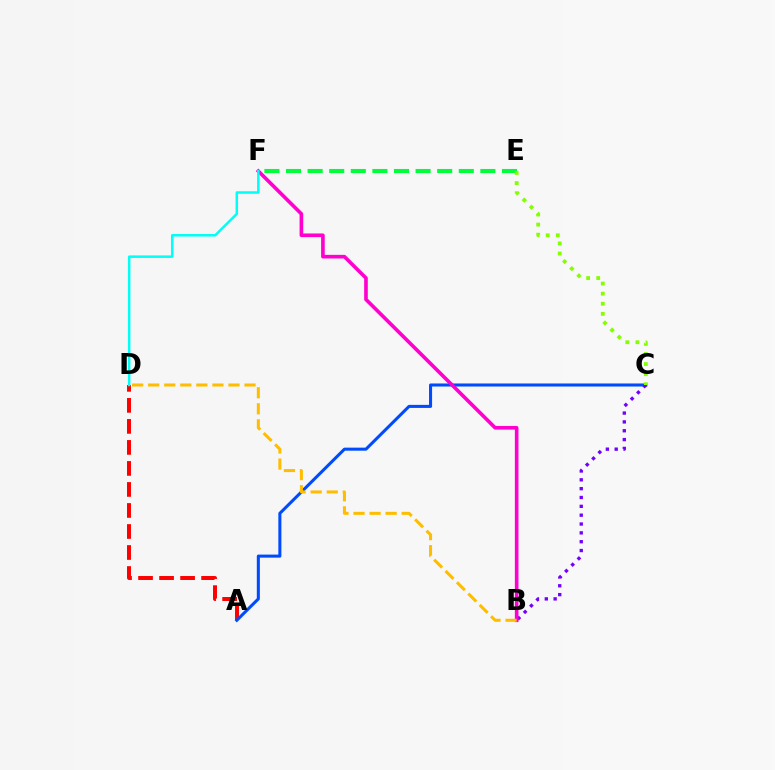{('A', 'D'): [{'color': '#ff0000', 'line_style': 'dashed', 'thickness': 2.86}], ('E', 'F'): [{'color': '#00ff39', 'line_style': 'dashed', 'thickness': 2.93}], ('A', 'C'): [{'color': '#004bff', 'line_style': 'solid', 'thickness': 2.2}], ('B', 'C'): [{'color': '#7200ff', 'line_style': 'dotted', 'thickness': 2.4}], ('B', 'F'): [{'color': '#ff00cf', 'line_style': 'solid', 'thickness': 2.61}], ('C', 'E'): [{'color': '#84ff00', 'line_style': 'dotted', 'thickness': 2.74}], ('D', 'F'): [{'color': '#00fff6', 'line_style': 'solid', 'thickness': 1.81}], ('B', 'D'): [{'color': '#ffbd00', 'line_style': 'dashed', 'thickness': 2.18}]}